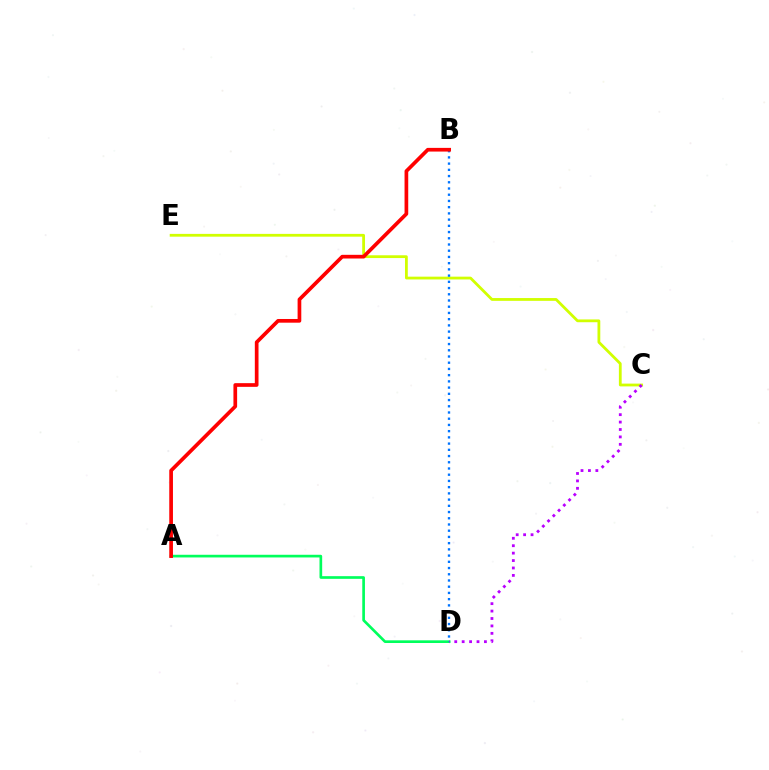{('C', 'E'): [{'color': '#d1ff00', 'line_style': 'solid', 'thickness': 2.01}], ('A', 'D'): [{'color': '#00ff5c', 'line_style': 'solid', 'thickness': 1.93}], ('B', 'D'): [{'color': '#0074ff', 'line_style': 'dotted', 'thickness': 1.69}], ('A', 'B'): [{'color': '#ff0000', 'line_style': 'solid', 'thickness': 2.66}], ('C', 'D'): [{'color': '#b900ff', 'line_style': 'dotted', 'thickness': 2.02}]}